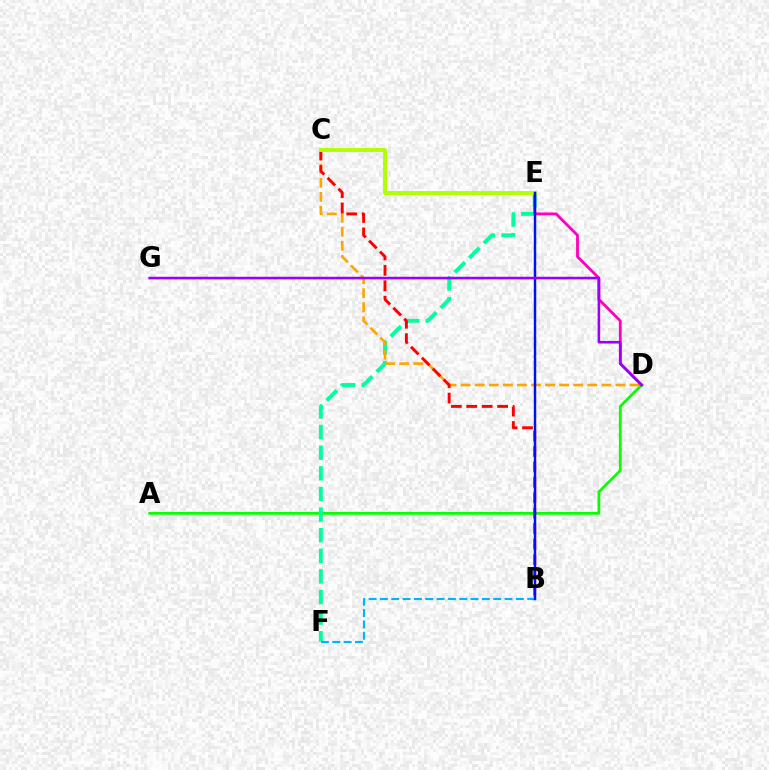{('A', 'D'): [{'color': '#08ff00', 'line_style': 'solid', 'thickness': 1.99}], ('E', 'F'): [{'color': '#00ff9d', 'line_style': 'dashed', 'thickness': 2.8}], ('B', 'F'): [{'color': '#00b5ff', 'line_style': 'dashed', 'thickness': 1.54}], ('C', 'D'): [{'color': '#ffa500', 'line_style': 'dashed', 'thickness': 1.91}], ('B', 'C'): [{'color': '#ff0000', 'line_style': 'dashed', 'thickness': 2.1}], ('D', 'E'): [{'color': '#ff00bd', 'line_style': 'solid', 'thickness': 2.03}], ('C', 'E'): [{'color': '#b3ff00', 'line_style': 'solid', 'thickness': 2.8}], ('B', 'E'): [{'color': '#0010ff', 'line_style': 'solid', 'thickness': 1.77}], ('D', 'G'): [{'color': '#9b00ff', 'line_style': 'solid', 'thickness': 1.87}]}